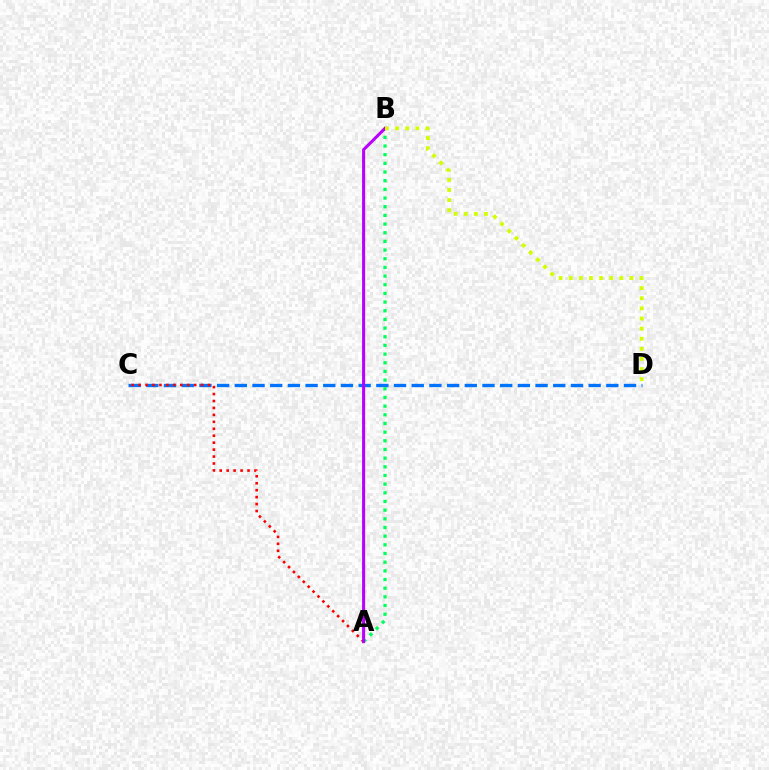{('C', 'D'): [{'color': '#0074ff', 'line_style': 'dashed', 'thickness': 2.4}], ('A', 'B'): [{'color': '#00ff5c', 'line_style': 'dotted', 'thickness': 2.36}, {'color': '#b900ff', 'line_style': 'solid', 'thickness': 2.21}], ('A', 'C'): [{'color': '#ff0000', 'line_style': 'dotted', 'thickness': 1.89}], ('B', 'D'): [{'color': '#d1ff00', 'line_style': 'dotted', 'thickness': 2.75}]}